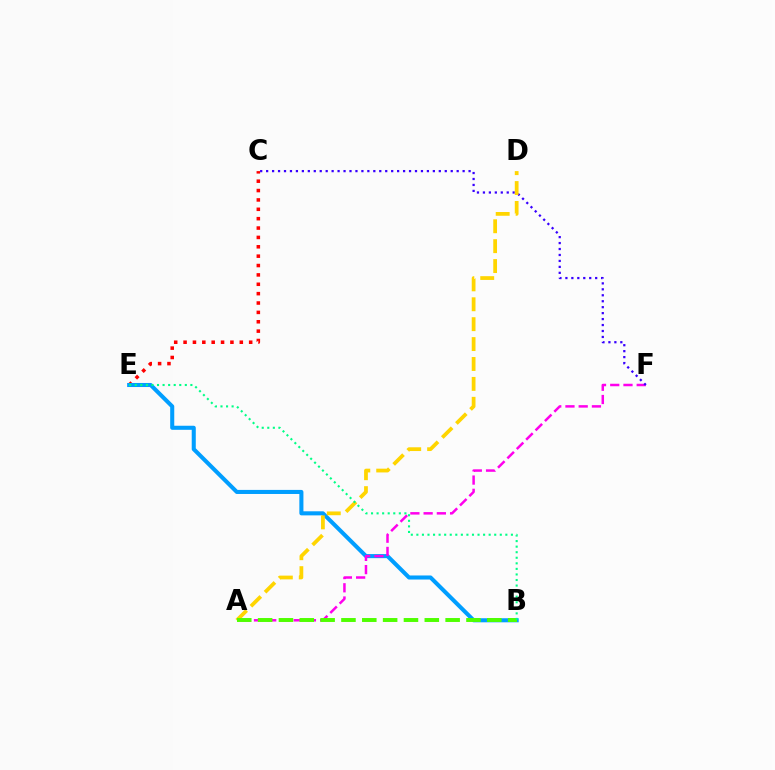{('C', 'E'): [{'color': '#ff0000', 'line_style': 'dotted', 'thickness': 2.55}], ('B', 'E'): [{'color': '#009eff', 'line_style': 'solid', 'thickness': 2.93}, {'color': '#00ff86', 'line_style': 'dotted', 'thickness': 1.51}], ('A', 'F'): [{'color': '#ff00ed', 'line_style': 'dashed', 'thickness': 1.8}], ('C', 'F'): [{'color': '#3700ff', 'line_style': 'dotted', 'thickness': 1.62}], ('A', 'D'): [{'color': '#ffd500', 'line_style': 'dashed', 'thickness': 2.7}], ('A', 'B'): [{'color': '#4fff00', 'line_style': 'dashed', 'thickness': 2.83}]}